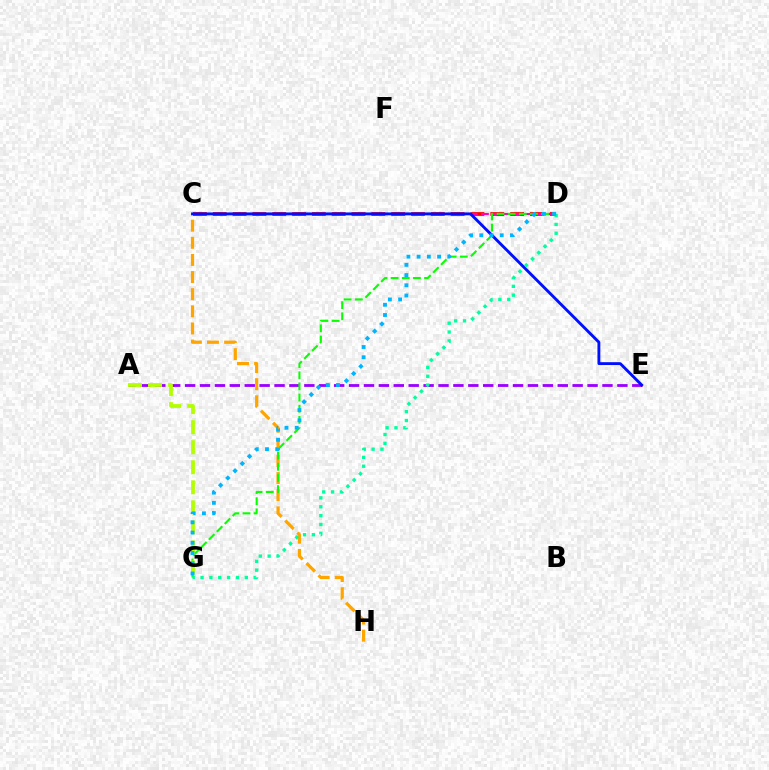{('C', 'D'): [{'color': '#ff0000', 'line_style': 'dashed', 'thickness': 2.69}, {'color': '#ff00bd', 'line_style': 'dashed', 'thickness': 1.52}], ('A', 'E'): [{'color': '#9b00ff', 'line_style': 'dashed', 'thickness': 2.02}], ('C', 'H'): [{'color': '#ffa500', 'line_style': 'dashed', 'thickness': 2.33}], ('D', 'G'): [{'color': '#08ff00', 'line_style': 'dashed', 'thickness': 1.52}, {'color': '#00ff9d', 'line_style': 'dotted', 'thickness': 2.4}, {'color': '#00b5ff', 'line_style': 'dotted', 'thickness': 2.78}], ('C', 'E'): [{'color': '#0010ff', 'line_style': 'solid', 'thickness': 2.07}], ('A', 'G'): [{'color': '#b3ff00', 'line_style': 'dashed', 'thickness': 2.72}]}